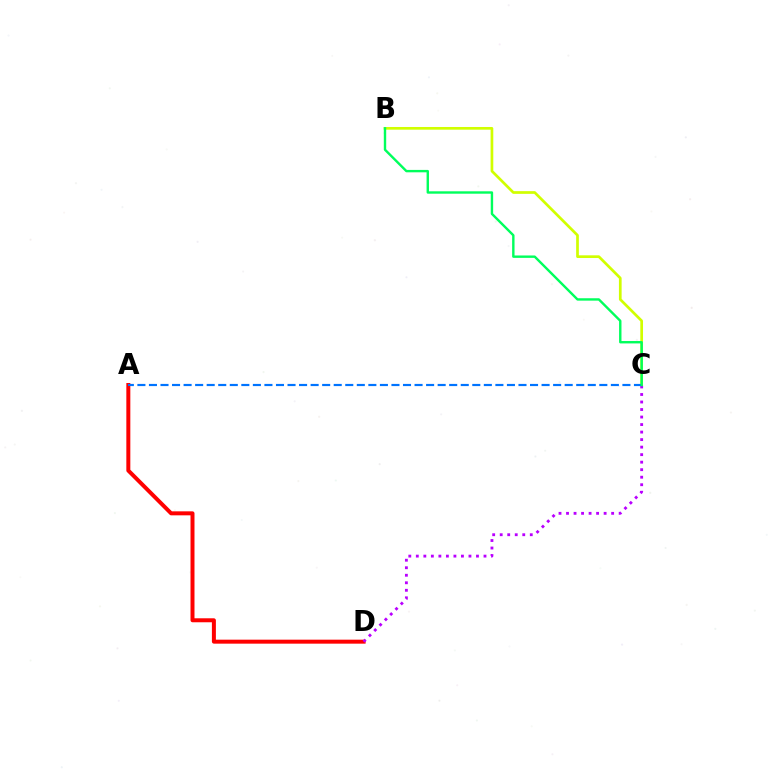{('B', 'C'): [{'color': '#d1ff00', 'line_style': 'solid', 'thickness': 1.94}, {'color': '#00ff5c', 'line_style': 'solid', 'thickness': 1.73}], ('A', 'D'): [{'color': '#ff0000', 'line_style': 'solid', 'thickness': 2.87}], ('C', 'D'): [{'color': '#b900ff', 'line_style': 'dotted', 'thickness': 2.04}], ('A', 'C'): [{'color': '#0074ff', 'line_style': 'dashed', 'thickness': 1.57}]}